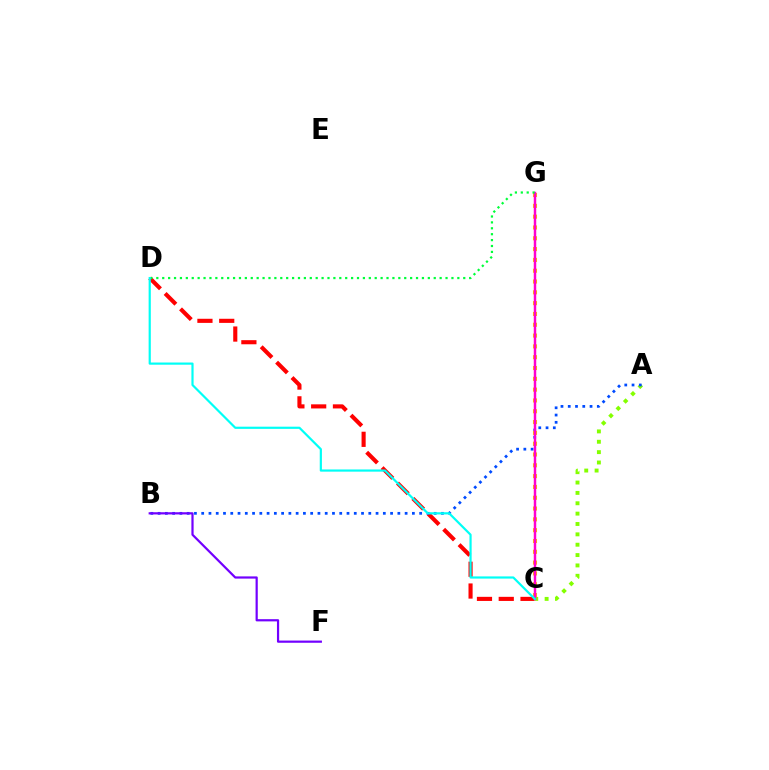{('C', 'D'): [{'color': '#ff0000', 'line_style': 'dashed', 'thickness': 2.96}, {'color': '#00fff6', 'line_style': 'solid', 'thickness': 1.58}], ('A', 'C'): [{'color': '#84ff00', 'line_style': 'dotted', 'thickness': 2.82}], ('A', 'B'): [{'color': '#004bff', 'line_style': 'dotted', 'thickness': 1.97}], ('C', 'G'): [{'color': '#ffbd00', 'line_style': 'dotted', 'thickness': 2.94}, {'color': '#ff00cf', 'line_style': 'solid', 'thickness': 1.77}], ('B', 'F'): [{'color': '#7200ff', 'line_style': 'solid', 'thickness': 1.59}], ('D', 'G'): [{'color': '#00ff39', 'line_style': 'dotted', 'thickness': 1.6}]}